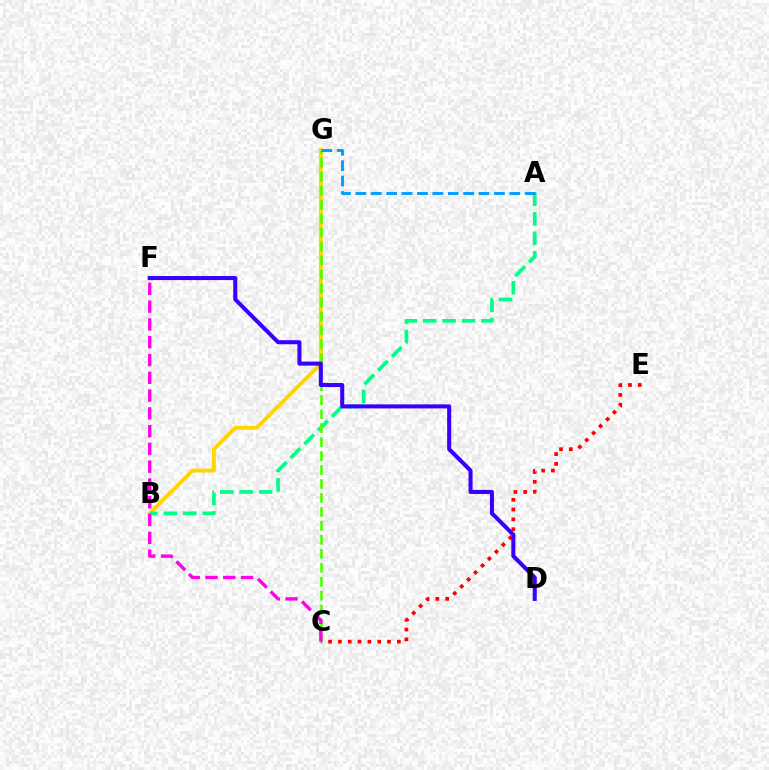{('B', 'G'): [{'color': '#ffd500', 'line_style': 'solid', 'thickness': 2.76}], ('C', 'E'): [{'color': '#ff0000', 'line_style': 'dotted', 'thickness': 2.67}], ('A', 'B'): [{'color': '#00ff86', 'line_style': 'dashed', 'thickness': 2.64}], ('C', 'G'): [{'color': '#4fff00', 'line_style': 'dashed', 'thickness': 1.9}], ('C', 'F'): [{'color': '#ff00ed', 'line_style': 'dashed', 'thickness': 2.42}], ('A', 'G'): [{'color': '#009eff', 'line_style': 'dashed', 'thickness': 2.09}], ('D', 'F'): [{'color': '#3700ff', 'line_style': 'solid', 'thickness': 2.91}]}